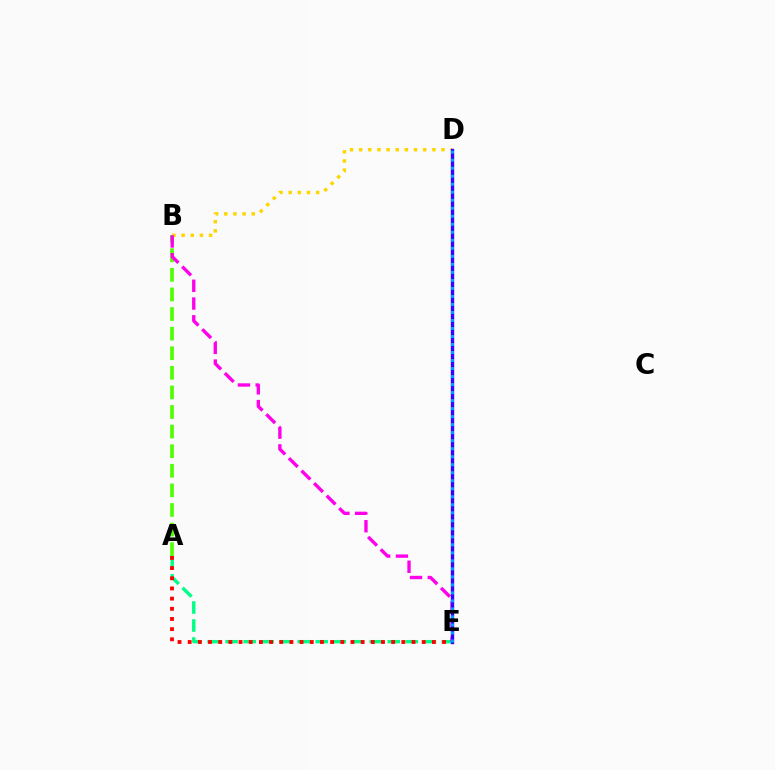{('A', 'E'): [{'color': '#00ff86', 'line_style': 'dashed', 'thickness': 2.45}, {'color': '#ff0000', 'line_style': 'dotted', 'thickness': 2.76}], ('A', 'B'): [{'color': '#4fff00', 'line_style': 'dashed', 'thickness': 2.66}], ('B', 'D'): [{'color': '#ffd500', 'line_style': 'dotted', 'thickness': 2.49}], ('B', 'E'): [{'color': '#ff00ed', 'line_style': 'dashed', 'thickness': 2.41}], ('D', 'E'): [{'color': '#3700ff', 'line_style': 'solid', 'thickness': 2.43}, {'color': '#009eff', 'line_style': 'dotted', 'thickness': 2.18}]}